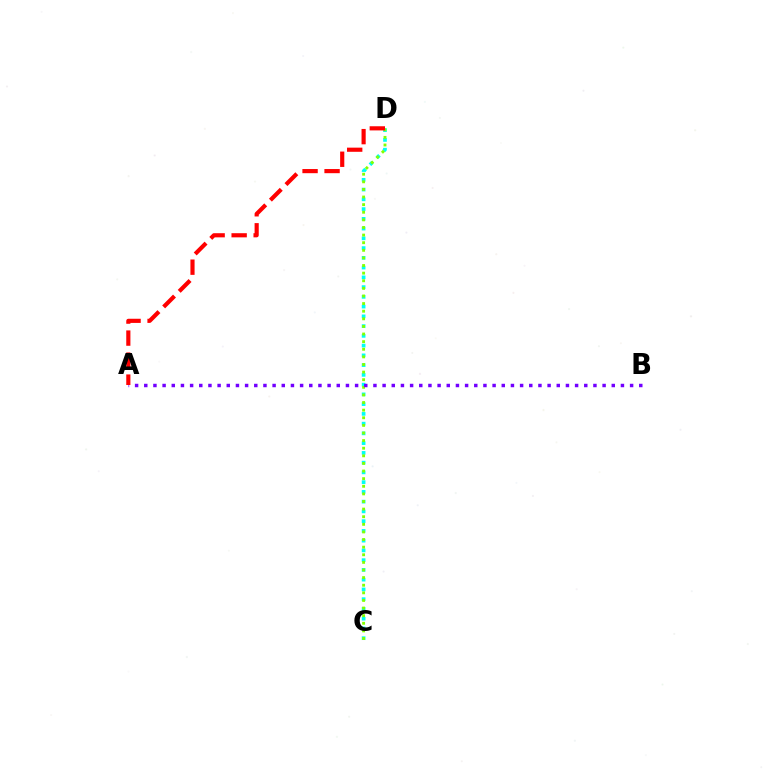{('C', 'D'): [{'color': '#00fff6', 'line_style': 'dotted', 'thickness': 2.65}, {'color': '#84ff00', 'line_style': 'dotted', 'thickness': 2.07}], ('A', 'B'): [{'color': '#7200ff', 'line_style': 'dotted', 'thickness': 2.49}], ('A', 'D'): [{'color': '#ff0000', 'line_style': 'dashed', 'thickness': 2.99}]}